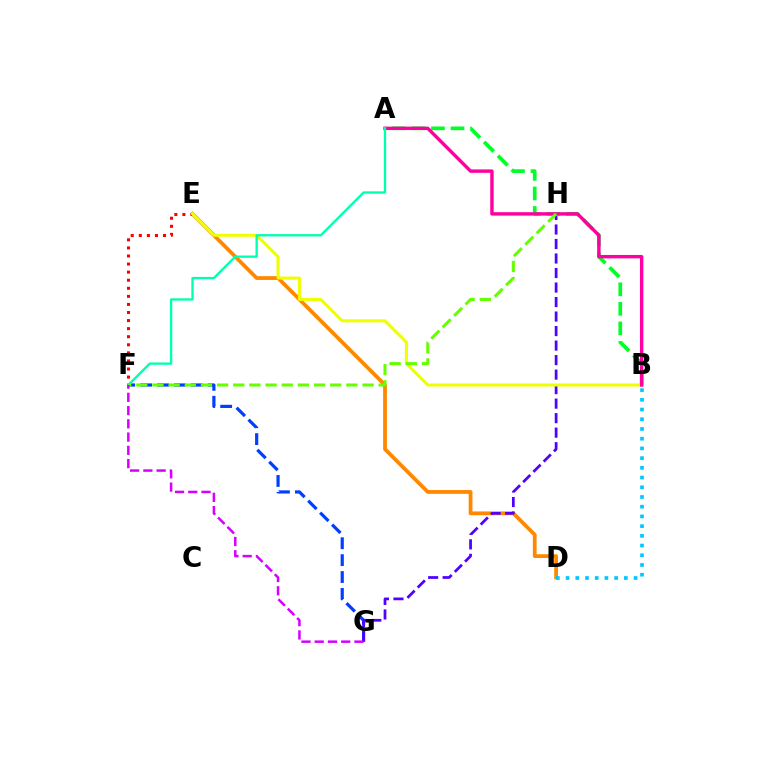{('D', 'E'): [{'color': '#ff8800', 'line_style': 'solid', 'thickness': 2.72}], ('E', 'F'): [{'color': '#ff0000', 'line_style': 'dotted', 'thickness': 2.19}], ('F', 'G'): [{'color': '#003fff', 'line_style': 'dashed', 'thickness': 2.3}, {'color': '#d600ff', 'line_style': 'dashed', 'thickness': 1.8}], ('G', 'H'): [{'color': '#4f00ff', 'line_style': 'dashed', 'thickness': 1.97}], ('A', 'B'): [{'color': '#00ff27', 'line_style': 'dashed', 'thickness': 2.66}, {'color': '#ff00a0', 'line_style': 'solid', 'thickness': 2.45}], ('B', 'E'): [{'color': '#eeff00', 'line_style': 'solid', 'thickness': 2.18}], ('A', 'F'): [{'color': '#00ffaf', 'line_style': 'solid', 'thickness': 1.67}], ('B', 'D'): [{'color': '#00c7ff', 'line_style': 'dotted', 'thickness': 2.64}], ('F', 'H'): [{'color': '#66ff00', 'line_style': 'dashed', 'thickness': 2.2}]}